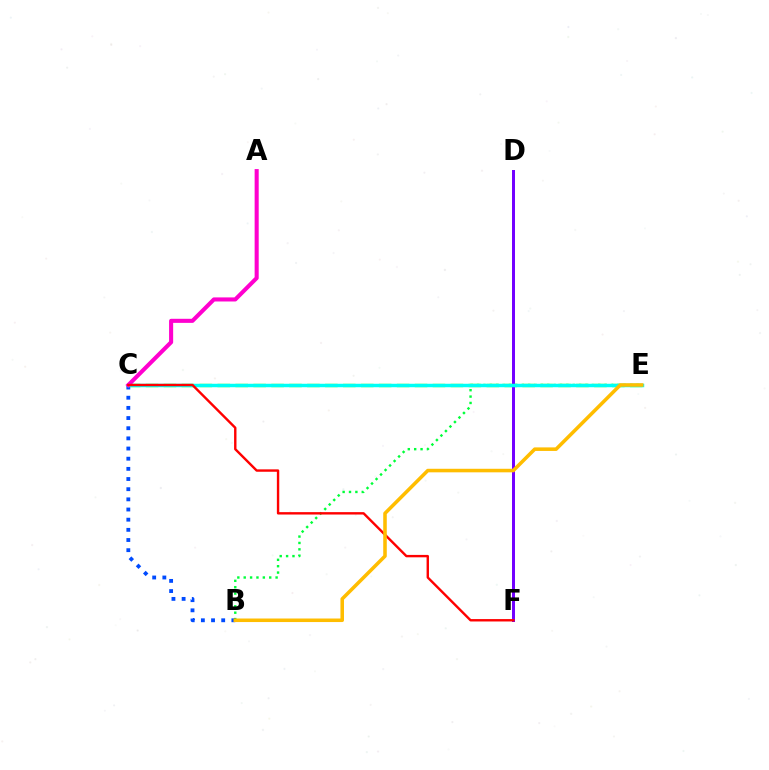{('B', 'E'): [{'color': '#00ff39', 'line_style': 'dotted', 'thickness': 1.73}, {'color': '#ffbd00', 'line_style': 'solid', 'thickness': 2.55}], ('C', 'E'): [{'color': '#84ff00', 'line_style': 'dashed', 'thickness': 2.44}, {'color': '#00fff6', 'line_style': 'solid', 'thickness': 2.49}], ('B', 'C'): [{'color': '#004bff', 'line_style': 'dotted', 'thickness': 2.76}], ('D', 'F'): [{'color': '#7200ff', 'line_style': 'solid', 'thickness': 2.14}], ('A', 'C'): [{'color': '#ff00cf', 'line_style': 'solid', 'thickness': 2.94}], ('C', 'F'): [{'color': '#ff0000', 'line_style': 'solid', 'thickness': 1.73}]}